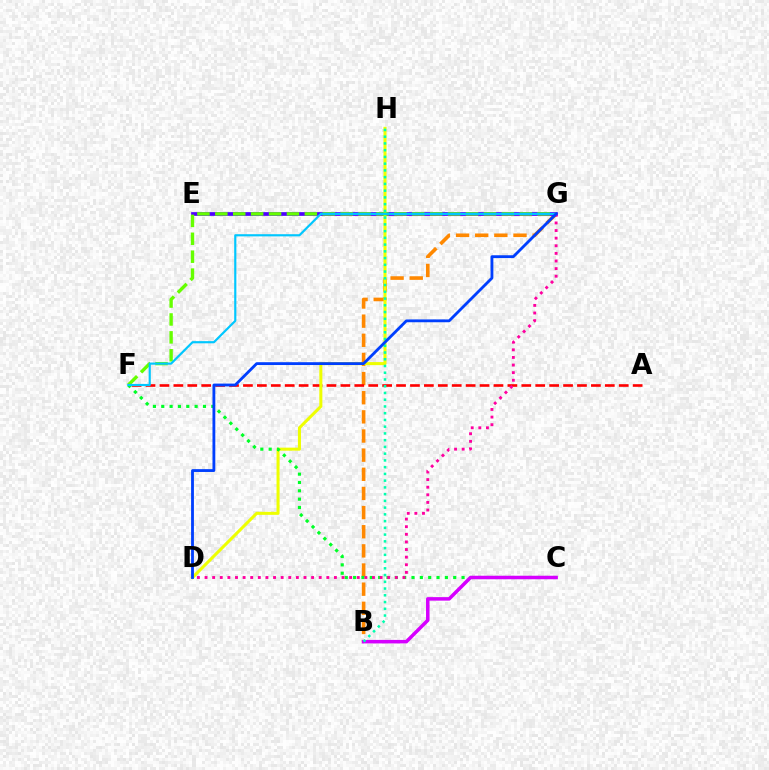{('B', 'G'): [{'color': '#ff8800', 'line_style': 'dashed', 'thickness': 2.6}], ('A', 'F'): [{'color': '#ff0000', 'line_style': 'dashed', 'thickness': 1.89}], ('E', 'G'): [{'color': '#4f00ff', 'line_style': 'solid', 'thickness': 2.68}], ('D', 'H'): [{'color': '#eeff00', 'line_style': 'solid', 'thickness': 2.19}], ('C', 'F'): [{'color': '#00ff27', 'line_style': 'dotted', 'thickness': 2.27}], ('B', 'C'): [{'color': '#d600ff', 'line_style': 'solid', 'thickness': 2.53}], ('B', 'H'): [{'color': '#00ffaf', 'line_style': 'dotted', 'thickness': 1.83}], ('F', 'G'): [{'color': '#66ff00', 'line_style': 'dashed', 'thickness': 2.43}, {'color': '#00c7ff', 'line_style': 'solid', 'thickness': 1.56}], ('D', 'G'): [{'color': '#ff00a0', 'line_style': 'dotted', 'thickness': 2.07}, {'color': '#003fff', 'line_style': 'solid', 'thickness': 2.03}]}